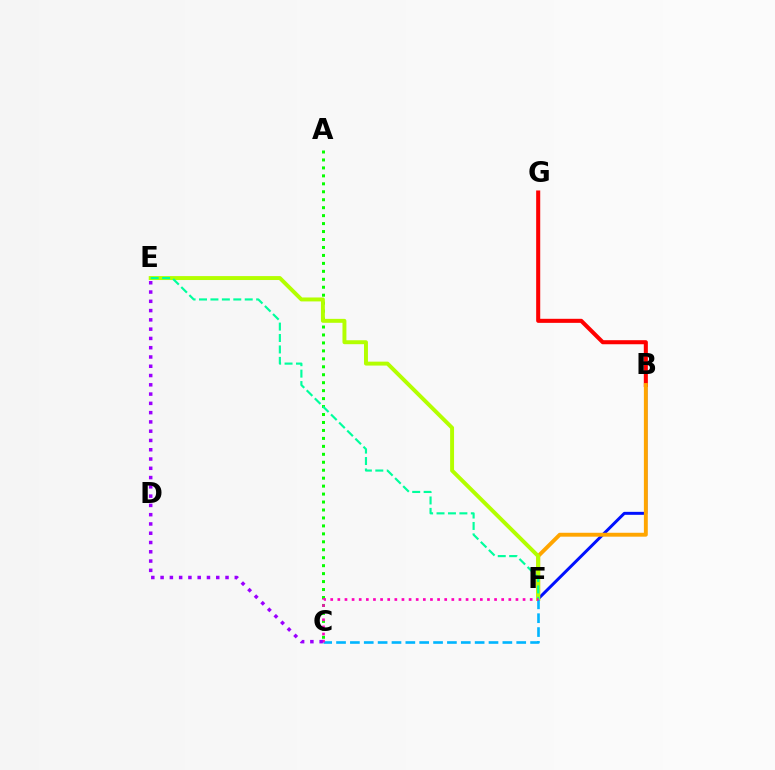{('B', 'F'): [{'color': '#0010ff', 'line_style': 'solid', 'thickness': 2.14}, {'color': '#ffa500', 'line_style': 'solid', 'thickness': 2.8}], ('A', 'C'): [{'color': '#08ff00', 'line_style': 'dotted', 'thickness': 2.16}], ('B', 'G'): [{'color': '#ff0000', 'line_style': 'solid', 'thickness': 2.92}], ('E', 'F'): [{'color': '#b3ff00', 'line_style': 'solid', 'thickness': 2.83}, {'color': '#00ff9d', 'line_style': 'dashed', 'thickness': 1.55}], ('C', 'F'): [{'color': '#00b5ff', 'line_style': 'dashed', 'thickness': 1.88}, {'color': '#ff00bd', 'line_style': 'dotted', 'thickness': 1.94}], ('C', 'E'): [{'color': '#9b00ff', 'line_style': 'dotted', 'thickness': 2.52}]}